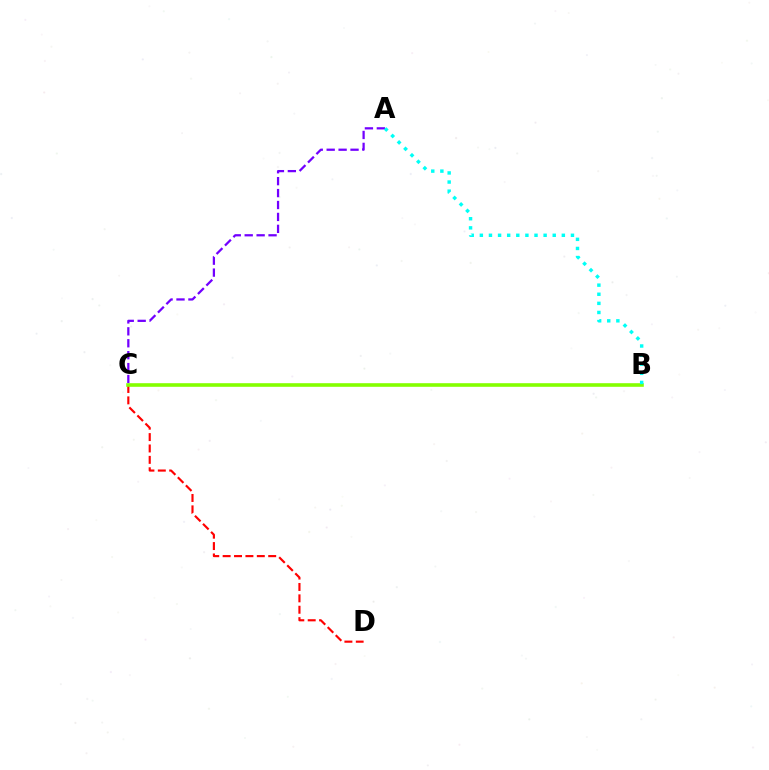{('A', 'C'): [{'color': '#7200ff', 'line_style': 'dashed', 'thickness': 1.62}], ('C', 'D'): [{'color': '#ff0000', 'line_style': 'dashed', 'thickness': 1.55}], ('B', 'C'): [{'color': '#84ff00', 'line_style': 'solid', 'thickness': 2.59}], ('A', 'B'): [{'color': '#00fff6', 'line_style': 'dotted', 'thickness': 2.48}]}